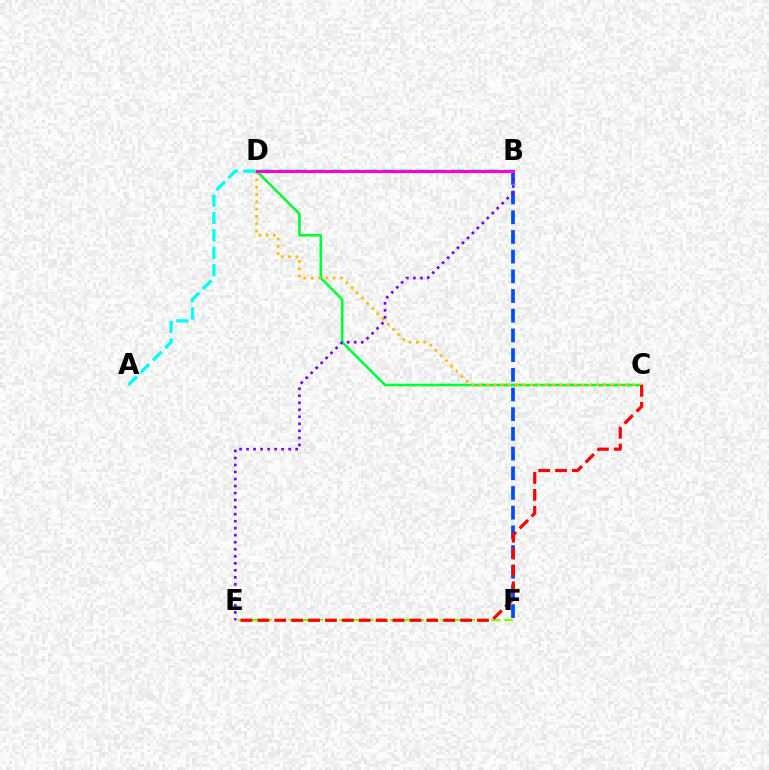{('B', 'F'): [{'color': '#004bff', 'line_style': 'dashed', 'thickness': 2.68}], ('E', 'F'): [{'color': '#84ff00', 'line_style': 'dashed', 'thickness': 1.72}], ('C', 'D'): [{'color': '#00ff39', 'line_style': 'solid', 'thickness': 1.88}, {'color': '#ffbd00', 'line_style': 'dotted', 'thickness': 1.99}], ('A', 'B'): [{'color': '#00fff6', 'line_style': 'dashed', 'thickness': 2.37}], ('C', 'E'): [{'color': '#ff0000', 'line_style': 'dashed', 'thickness': 2.3}], ('B', 'E'): [{'color': '#7200ff', 'line_style': 'dotted', 'thickness': 1.91}], ('B', 'D'): [{'color': '#ff00cf', 'line_style': 'solid', 'thickness': 2.2}]}